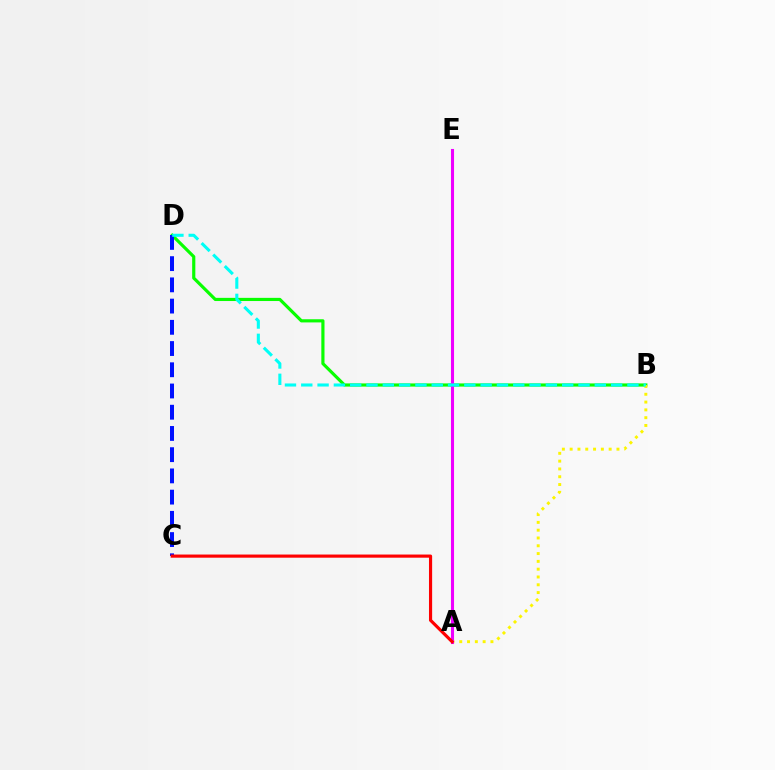{('B', 'D'): [{'color': '#08ff00', 'line_style': 'solid', 'thickness': 2.28}, {'color': '#00fff6', 'line_style': 'dashed', 'thickness': 2.22}], ('A', 'B'): [{'color': '#fcf500', 'line_style': 'dotted', 'thickness': 2.12}], ('A', 'E'): [{'color': '#ee00ff', 'line_style': 'solid', 'thickness': 2.22}], ('C', 'D'): [{'color': '#0010ff', 'line_style': 'dashed', 'thickness': 2.88}], ('A', 'C'): [{'color': '#ff0000', 'line_style': 'solid', 'thickness': 2.27}]}